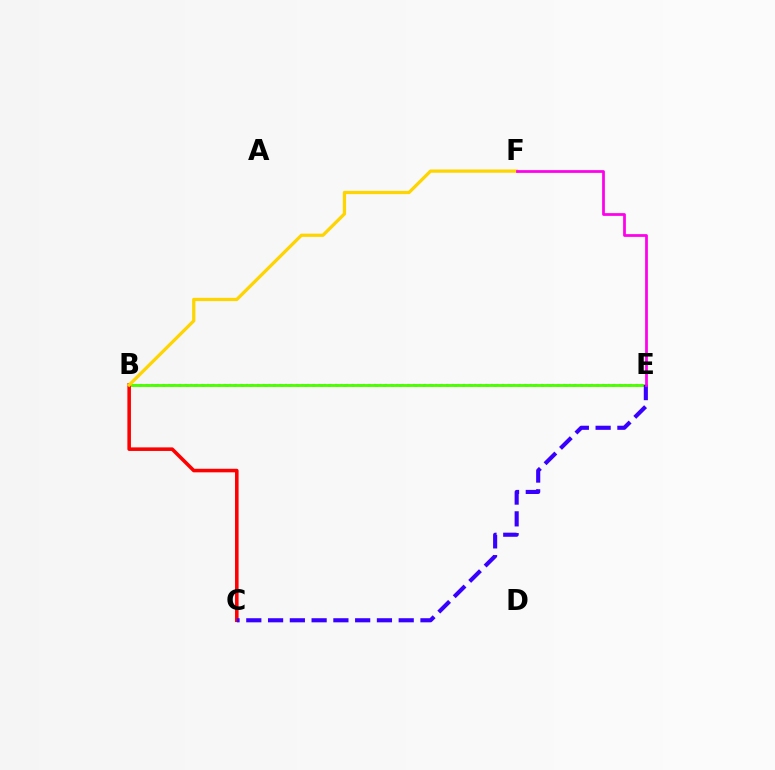{('B', 'E'): [{'color': '#00ff86', 'line_style': 'dotted', 'thickness': 2.14}, {'color': '#009eff', 'line_style': 'dotted', 'thickness': 1.51}, {'color': '#4fff00', 'line_style': 'solid', 'thickness': 2.1}], ('B', 'C'): [{'color': '#ff0000', 'line_style': 'solid', 'thickness': 2.56}], ('C', 'E'): [{'color': '#3700ff', 'line_style': 'dashed', 'thickness': 2.96}], ('B', 'F'): [{'color': '#ffd500', 'line_style': 'solid', 'thickness': 2.34}], ('E', 'F'): [{'color': '#ff00ed', 'line_style': 'solid', 'thickness': 1.99}]}